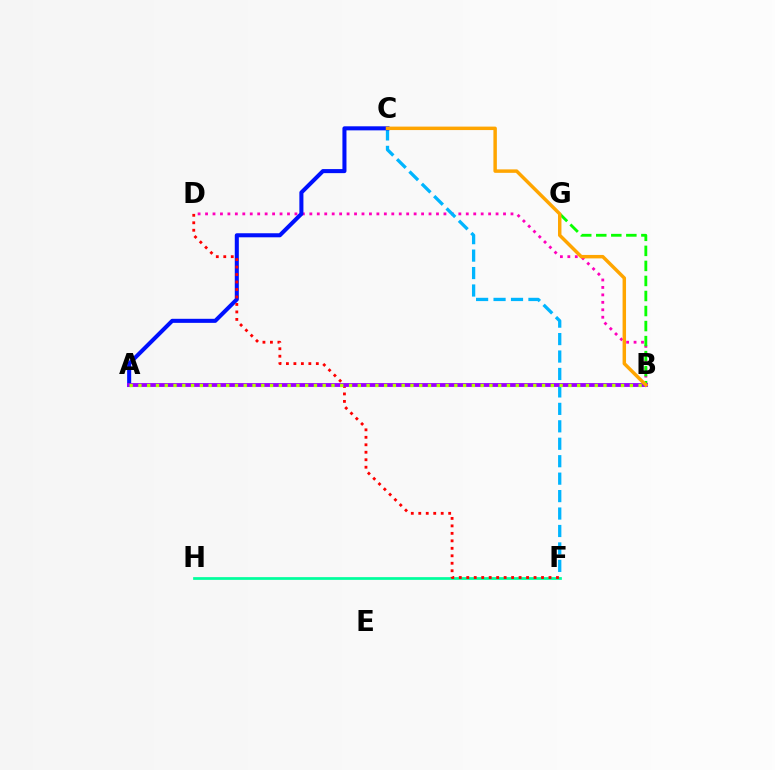{('B', 'D'): [{'color': '#ff00bd', 'line_style': 'dotted', 'thickness': 2.02}], ('C', 'F'): [{'color': '#00b5ff', 'line_style': 'dashed', 'thickness': 2.37}], ('A', 'C'): [{'color': '#0010ff', 'line_style': 'solid', 'thickness': 2.92}], ('B', 'G'): [{'color': '#08ff00', 'line_style': 'dashed', 'thickness': 2.04}], ('F', 'H'): [{'color': '#00ff9d', 'line_style': 'solid', 'thickness': 1.97}], ('D', 'F'): [{'color': '#ff0000', 'line_style': 'dotted', 'thickness': 2.03}], ('A', 'B'): [{'color': '#9b00ff', 'line_style': 'solid', 'thickness': 2.77}, {'color': '#b3ff00', 'line_style': 'dotted', 'thickness': 2.38}], ('B', 'C'): [{'color': '#ffa500', 'line_style': 'solid', 'thickness': 2.49}]}